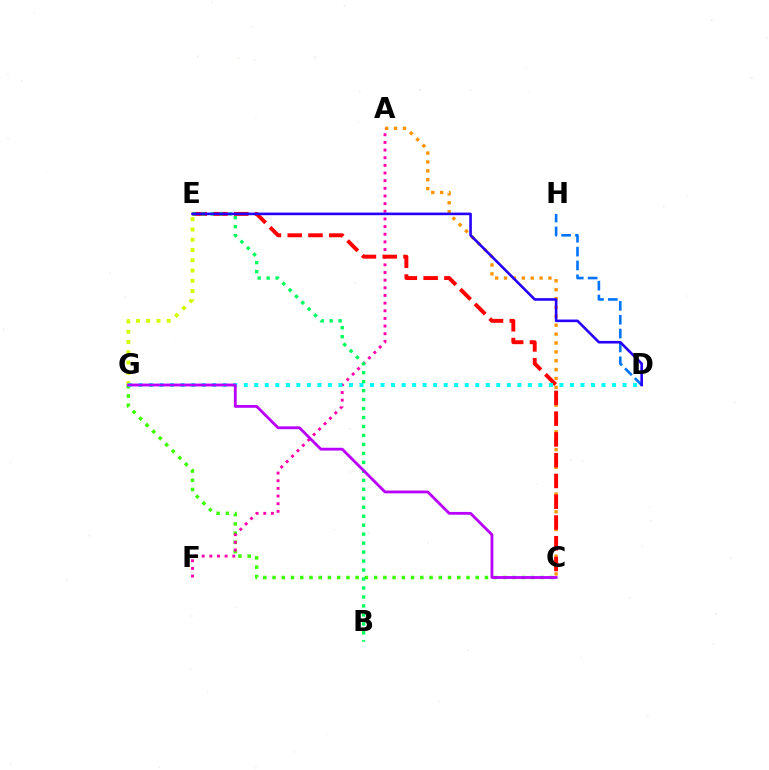{('D', 'H'): [{'color': '#0074ff', 'line_style': 'dashed', 'thickness': 1.88}], ('A', 'C'): [{'color': '#ff9400', 'line_style': 'dotted', 'thickness': 2.41}], ('C', 'G'): [{'color': '#3dff00', 'line_style': 'dotted', 'thickness': 2.51}, {'color': '#b900ff', 'line_style': 'solid', 'thickness': 2.02}], ('A', 'F'): [{'color': '#ff00ac', 'line_style': 'dotted', 'thickness': 2.08}], ('C', 'E'): [{'color': '#ff0000', 'line_style': 'dashed', 'thickness': 2.82}], ('B', 'E'): [{'color': '#00ff5c', 'line_style': 'dotted', 'thickness': 2.44}], ('E', 'G'): [{'color': '#d1ff00', 'line_style': 'dotted', 'thickness': 2.79}], ('D', 'E'): [{'color': '#2500ff', 'line_style': 'solid', 'thickness': 1.87}], ('D', 'G'): [{'color': '#00fff6', 'line_style': 'dotted', 'thickness': 2.86}]}